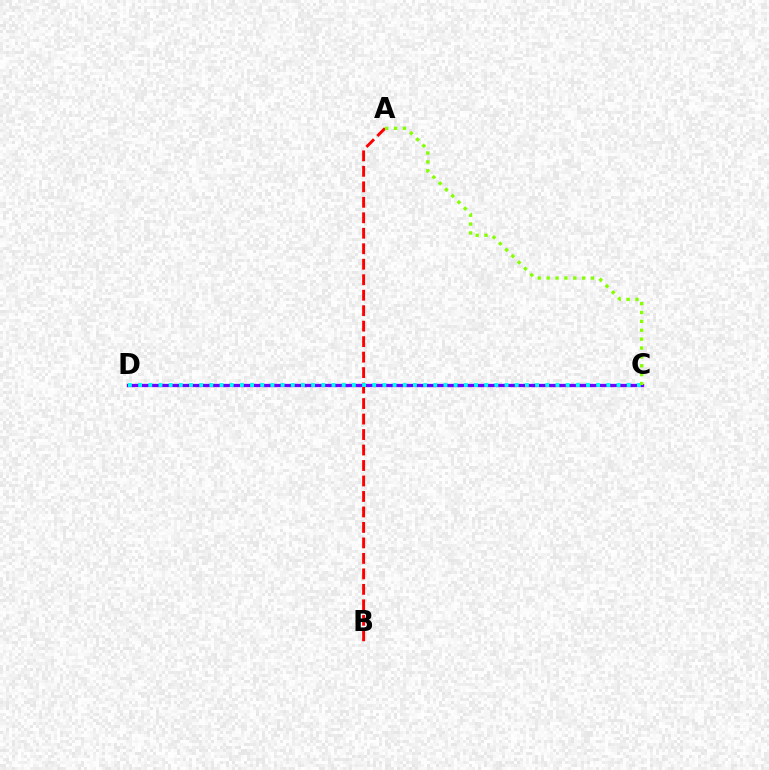{('C', 'D'): [{'color': '#7200ff', 'line_style': 'solid', 'thickness': 2.37}, {'color': '#00fff6', 'line_style': 'dotted', 'thickness': 2.77}], ('A', 'B'): [{'color': '#ff0000', 'line_style': 'dashed', 'thickness': 2.1}], ('A', 'C'): [{'color': '#84ff00', 'line_style': 'dotted', 'thickness': 2.41}]}